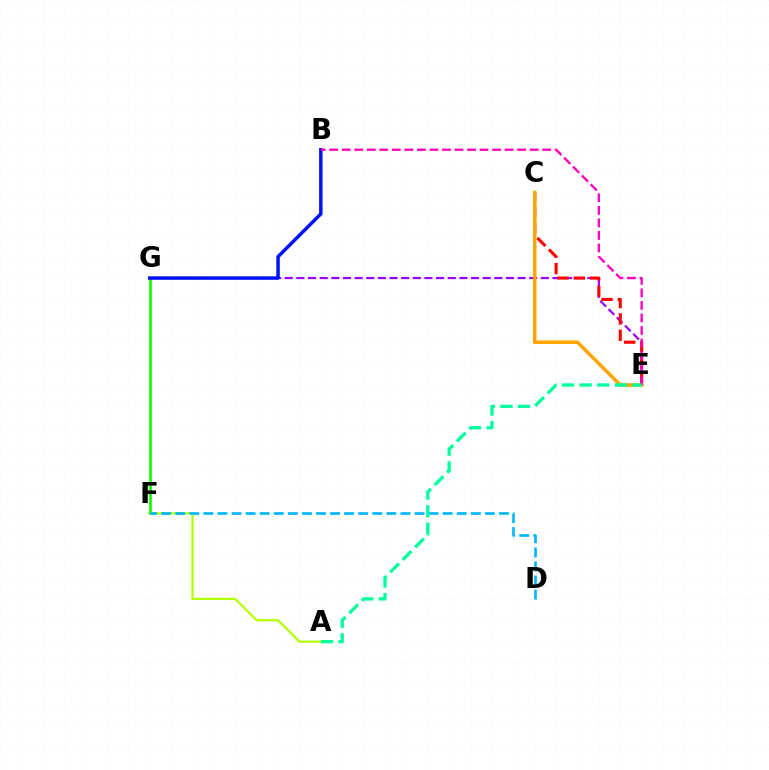{('A', 'F'): [{'color': '#b3ff00', 'line_style': 'solid', 'thickness': 1.62}], ('E', 'G'): [{'color': '#9b00ff', 'line_style': 'dashed', 'thickness': 1.58}], ('F', 'G'): [{'color': '#08ff00', 'line_style': 'solid', 'thickness': 1.89}], ('B', 'G'): [{'color': '#0010ff', 'line_style': 'solid', 'thickness': 2.49}], ('C', 'E'): [{'color': '#ff0000', 'line_style': 'dashed', 'thickness': 2.22}, {'color': '#ffa500', 'line_style': 'solid', 'thickness': 2.55}], ('D', 'F'): [{'color': '#00b5ff', 'line_style': 'dashed', 'thickness': 1.91}], ('B', 'E'): [{'color': '#ff00bd', 'line_style': 'dashed', 'thickness': 1.7}], ('A', 'E'): [{'color': '#00ff9d', 'line_style': 'dashed', 'thickness': 2.39}]}